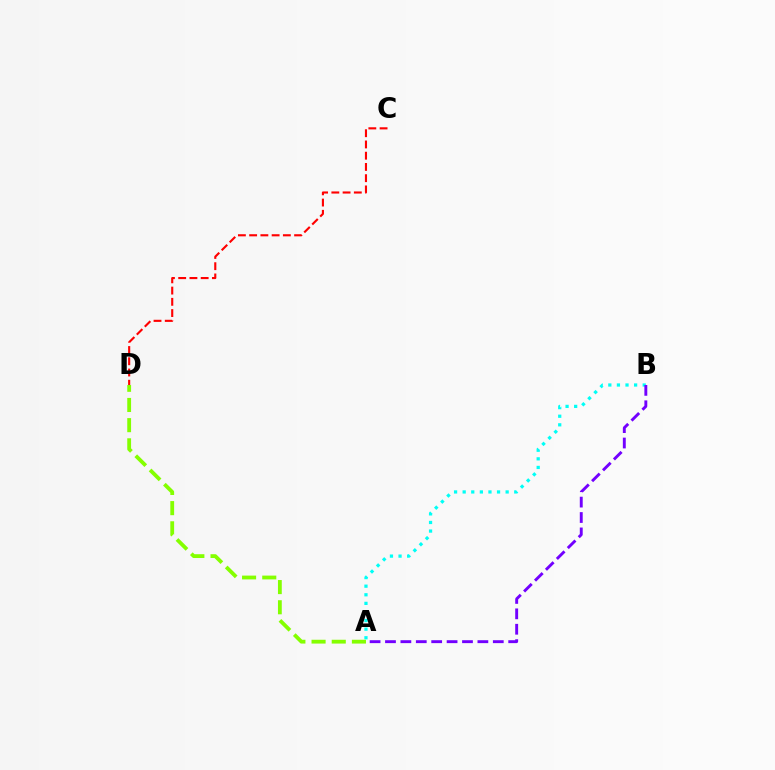{('C', 'D'): [{'color': '#ff0000', 'line_style': 'dashed', 'thickness': 1.53}], ('A', 'B'): [{'color': '#00fff6', 'line_style': 'dotted', 'thickness': 2.34}, {'color': '#7200ff', 'line_style': 'dashed', 'thickness': 2.09}], ('A', 'D'): [{'color': '#84ff00', 'line_style': 'dashed', 'thickness': 2.74}]}